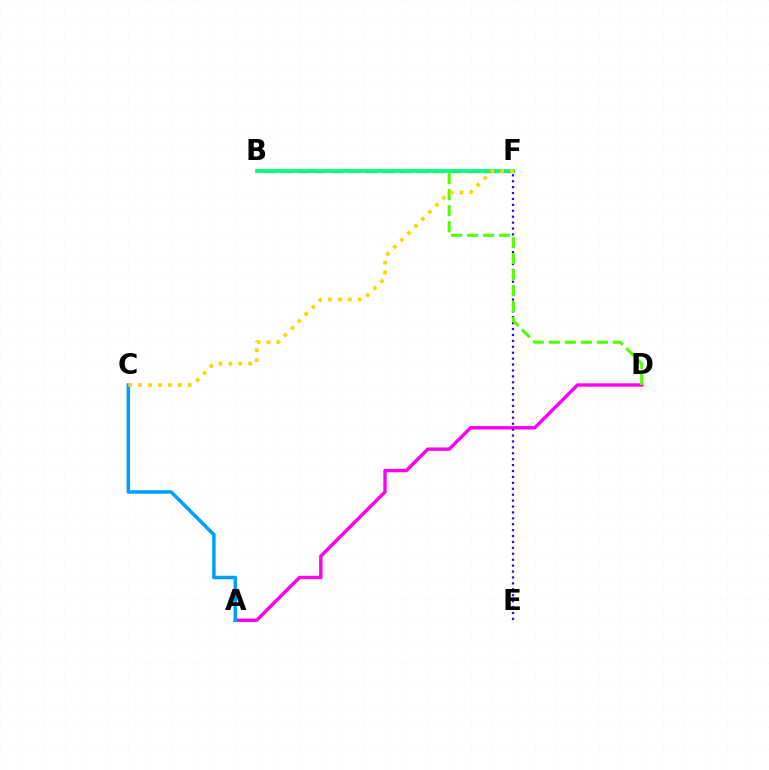{('A', 'D'): [{'color': '#ff00ed', 'line_style': 'solid', 'thickness': 2.44}], ('E', 'F'): [{'color': '#3700ff', 'line_style': 'dotted', 'thickness': 1.61}], ('B', 'F'): [{'color': '#ff0000', 'line_style': 'dashed', 'thickness': 2.31}, {'color': '#00ff86', 'line_style': 'solid', 'thickness': 2.72}], ('B', 'D'): [{'color': '#4fff00', 'line_style': 'dashed', 'thickness': 2.17}], ('A', 'C'): [{'color': '#009eff', 'line_style': 'solid', 'thickness': 2.52}], ('C', 'F'): [{'color': '#ffd500', 'line_style': 'dotted', 'thickness': 2.69}]}